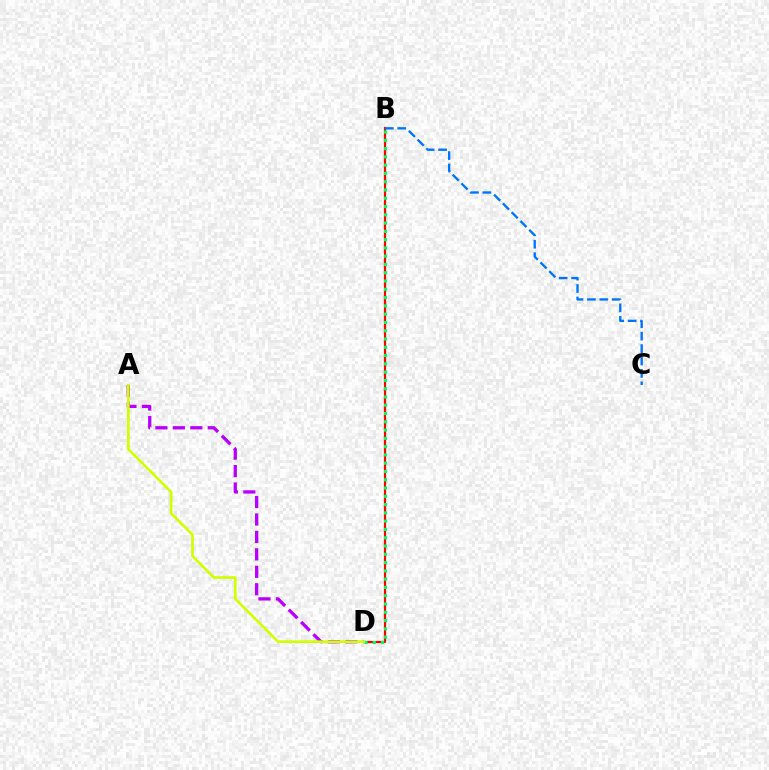{('B', 'D'): [{'color': '#ff0000', 'line_style': 'solid', 'thickness': 1.58}, {'color': '#00ff5c', 'line_style': 'dotted', 'thickness': 2.25}], ('A', 'D'): [{'color': '#b900ff', 'line_style': 'dashed', 'thickness': 2.37}, {'color': '#d1ff00', 'line_style': 'solid', 'thickness': 1.91}], ('B', 'C'): [{'color': '#0074ff', 'line_style': 'dashed', 'thickness': 1.69}]}